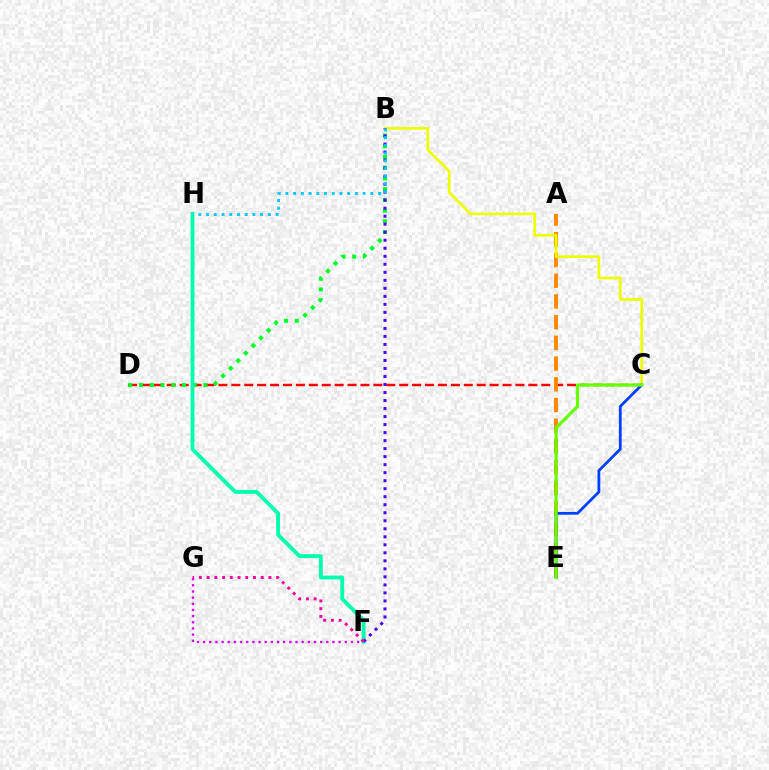{('C', 'D'): [{'color': '#ff0000', 'line_style': 'dashed', 'thickness': 1.75}], ('F', 'G'): [{'color': '#d600ff', 'line_style': 'dotted', 'thickness': 1.67}, {'color': '#ff00a0', 'line_style': 'dotted', 'thickness': 2.1}], ('B', 'D'): [{'color': '#00ff27', 'line_style': 'dotted', 'thickness': 2.91}], ('A', 'E'): [{'color': '#ff8800', 'line_style': 'dashed', 'thickness': 2.81}], ('B', 'C'): [{'color': '#eeff00', 'line_style': 'solid', 'thickness': 1.94}], ('F', 'H'): [{'color': '#00ffaf', 'line_style': 'solid', 'thickness': 2.76}], ('B', 'F'): [{'color': '#4f00ff', 'line_style': 'dotted', 'thickness': 2.18}], ('C', 'E'): [{'color': '#003fff', 'line_style': 'solid', 'thickness': 2.0}, {'color': '#66ff00', 'line_style': 'solid', 'thickness': 2.29}], ('B', 'H'): [{'color': '#00c7ff', 'line_style': 'dotted', 'thickness': 2.1}]}